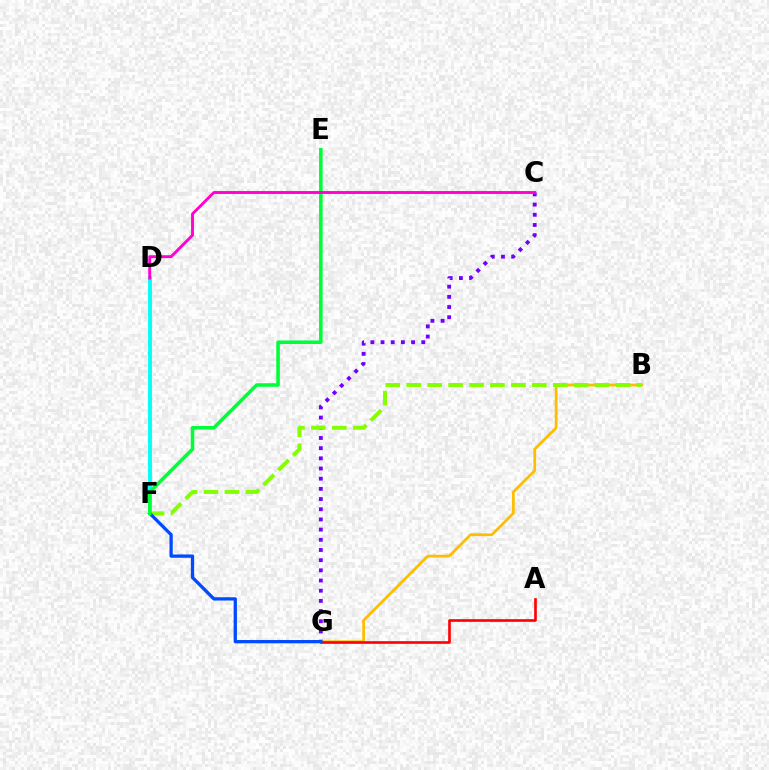{('C', 'G'): [{'color': '#7200ff', 'line_style': 'dotted', 'thickness': 2.77}], ('B', 'G'): [{'color': '#ffbd00', 'line_style': 'solid', 'thickness': 1.99}], ('D', 'F'): [{'color': '#00fff6', 'line_style': 'solid', 'thickness': 2.76}], ('B', 'F'): [{'color': '#84ff00', 'line_style': 'dashed', 'thickness': 2.84}], ('A', 'G'): [{'color': '#ff0000', 'line_style': 'solid', 'thickness': 1.89}], ('F', 'G'): [{'color': '#004bff', 'line_style': 'solid', 'thickness': 2.37}], ('E', 'F'): [{'color': '#00ff39', 'line_style': 'solid', 'thickness': 2.56}], ('C', 'D'): [{'color': '#ff00cf', 'line_style': 'solid', 'thickness': 2.07}]}